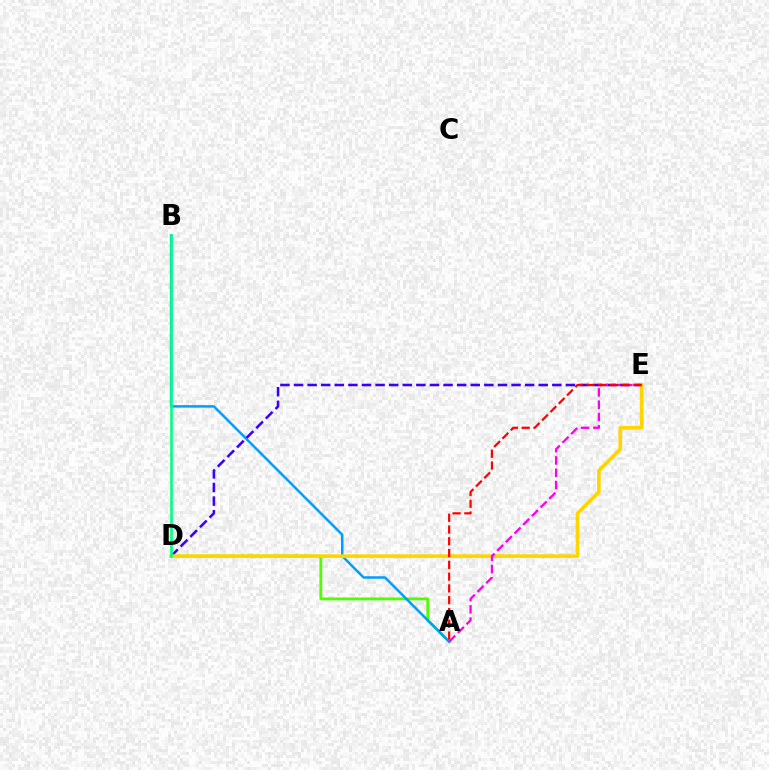{('A', 'D'): [{'color': '#4fff00', 'line_style': 'solid', 'thickness': 2.02}], ('A', 'B'): [{'color': '#009eff', 'line_style': 'solid', 'thickness': 1.79}], ('D', 'E'): [{'color': '#3700ff', 'line_style': 'dashed', 'thickness': 1.85}, {'color': '#ffd500', 'line_style': 'solid', 'thickness': 2.61}], ('A', 'E'): [{'color': '#ff00ed', 'line_style': 'dashed', 'thickness': 1.67}, {'color': '#ff0000', 'line_style': 'dashed', 'thickness': 1.6}], ('B', 'D'): [{'color': '#00ff86', 'line_style': 'solid', 'thickness': 1.89}]}